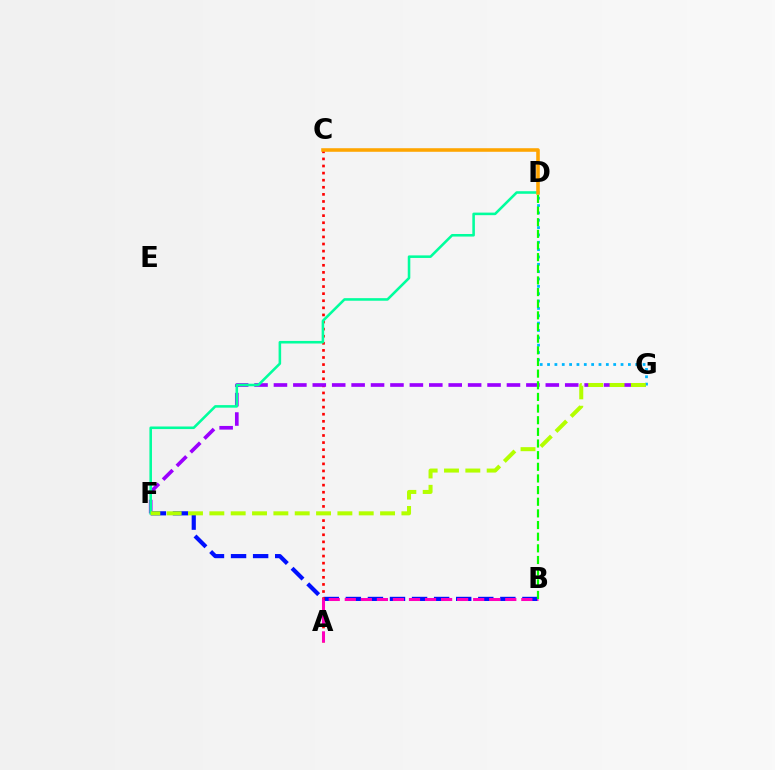{('B', 'F'): [{'color': '#0010ff', 'line_style': 'dashed', 'thickness': 3.0}], ('A', 'C'): [{'color': '#ff0000', 'line_style': 'dotted', 'thickness': 1.93}], ('F', 'G'): [{'color': '#9b00ff', 'line_style': 'dashed', 'thickness': 2.64}, {'color': '#b3ff00', 'line_style': 'dashed', 'thickness': 2.9}], ('D', 'F'): [{'color': '#00ff9d', 'line_style': 'solid', 'thickness': 1.85}], ('C', 'D'): [{'color': '#ffa500', 'line_style': 'solid', 'thickness': 2.57}], ('A', 'B'): [{'color': '#ff00bd', 'line_style': 'dashed', 'thickness': 2.18}], ('D', 'G'): [{'color': '#00b5ff', 'line_style': 'dotted', 'thickness': 2.0}], ('B', 'D'): [{'color': '#08ff00', 'line_style': 'dashed', 'thickness': 1.58}]}